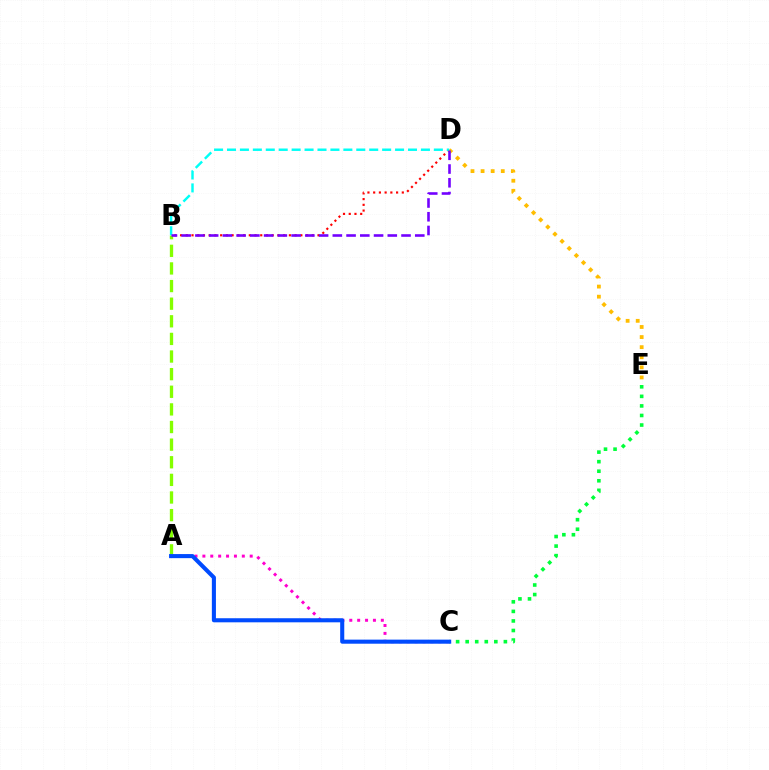{('A', 'C'): [{'color': '#ff00cf', 'line_style': 'dotted', 'thickness': 2.14}, {'color': '#004bff', 'line_style': 'solid', 'thickness': 2.94}], ('B', 'D'): [{'color': '#ff0000', 'line_style': 'dotted', 'thickness': 1.56}, {'color': '#00fff6', 'line_style': 'dashed', 'thickness': 1.76}, {'color': '#7200ff', 'line_style': 'dashed', 'thickness': 1.87}], ('A', 'B'): [{'color': '#84ff00', 'line_style': 'dashed', 'thickness': 2.39}], ('C', 'E'): [{'color': '#00ff39', 'line_style': 'dotted', 'thickness': 2.6}], ('D', 'E'): [{'color': '#ffbd00', 'line_style': 'dotted', 'thickness': 2.74}]}